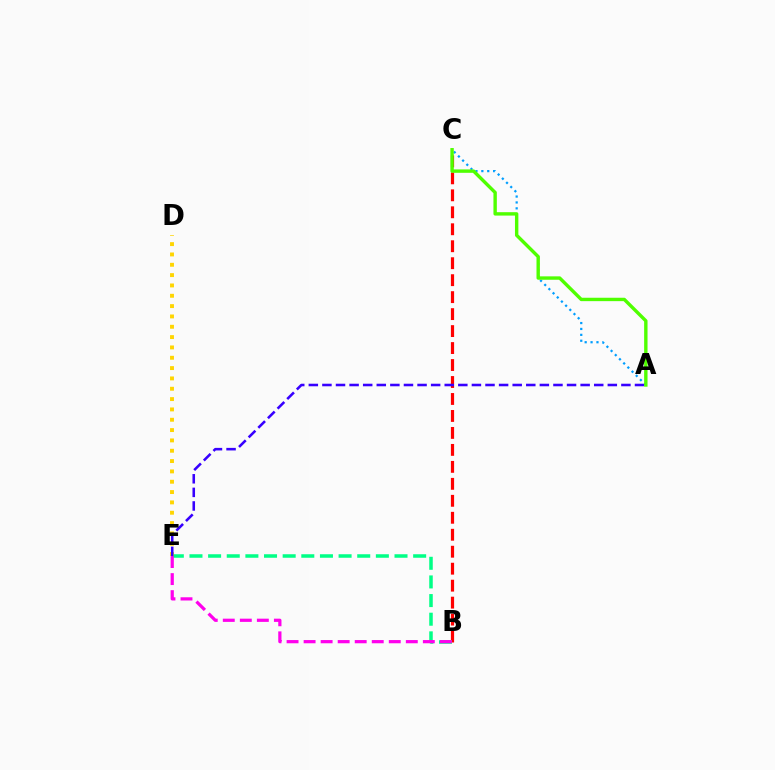{('B', 'C'): [{'color': '#ff0000', 'line_style': 'dashed', 'thickness': 2.31}], ('A', 'C'): [{'color': '#009eff', 'line_style': 'dotted', 'thickness': 1.6}, {'color': '#4fff00', 'line_style': 'solid', 'thickness': 2.45}], ('B', 'E'): [{'color': '#00ff86', 'line_style': 'dashed', 'thickness': 2.53}, {'color': '#ff00ed', 'line_style': 'dashed', 'thickness': 2.31}], ('D', 'E'): [{'color': '#ffd500', 'line_style': 'dotted', 'thickness': 2.81}], ('A', 'E'): [{'color': '#3700ff', 'line_style': 'dashed', 'thickness': 1.85}]}